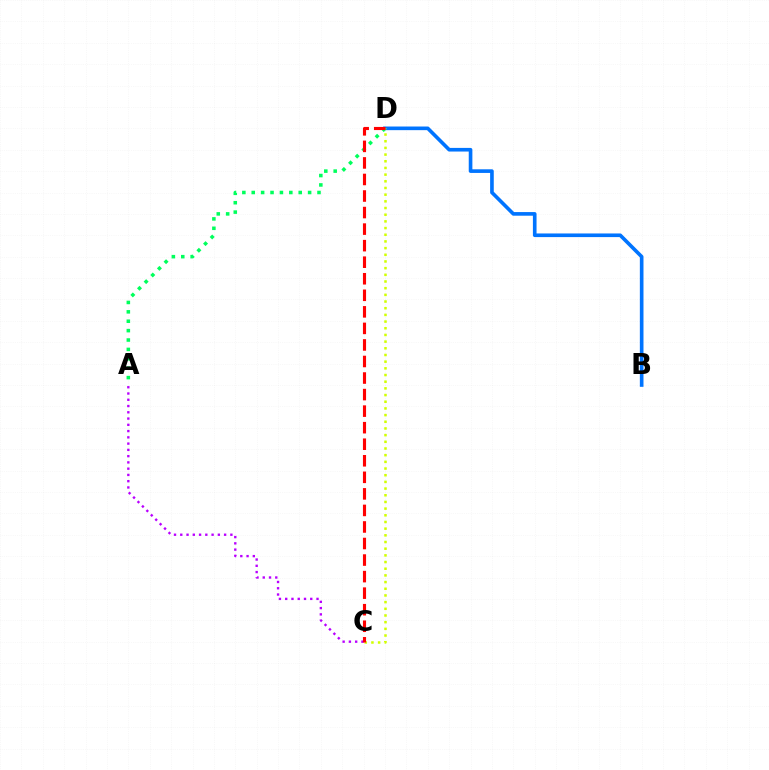{('B', 'D'): [{'color': '#0074ff', 'line_style': 'solid', 'thickness': 2.62}], ('A', 'C'): [{'color': '#b900ff', 'line_style': 'dotted', 'thickness': 1.7}], ('C', 'D'): [{'color': '#d1ff00', 'line_style': 'dotted', 'thickness': 1.81}, {'color': '#ff0000', 'line_style': 'dashed', 'thickness': 2.25}], ('A', 'D'): [{'color': '#00ff5c', 'line_style': 'dotted', 'thickness': 2.55}]}